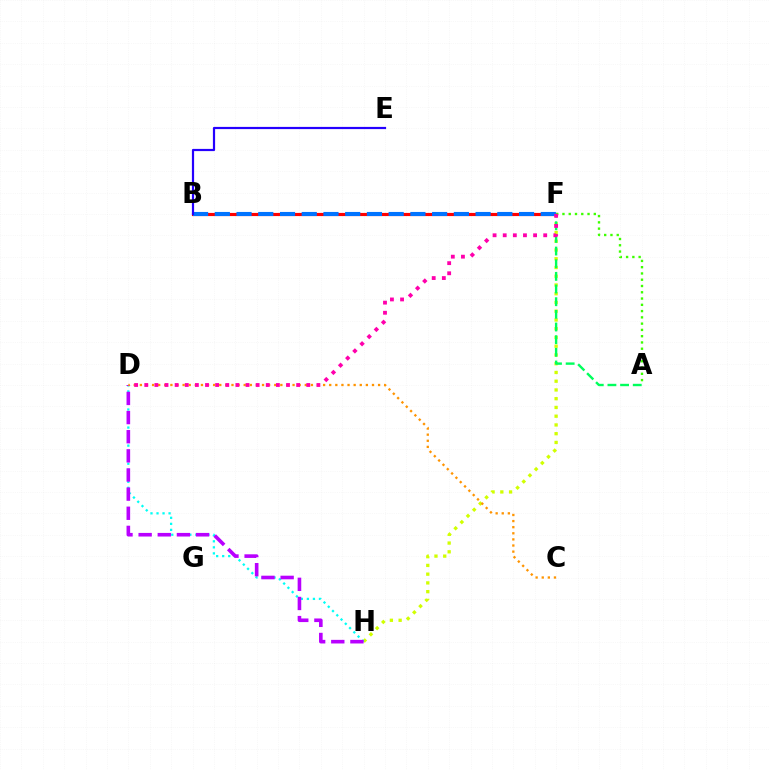{('B', 'F'): [{'color': '#ff0000', 'line_style': 'solid', 'thickness': 2.27}, {'color': '#0074ff', 'line_style': 'dashed', 'thickness': 2.95}], ('F', 'H'): [{'color': '#d1ff00', 'line_style': 'dotted', 'thickness': 2.38}], ('A', 'F'): [{'color': '#3dff00', 'line_style': 'dotted', 'thickness': 1.7}, {'color': '#00ff5c', 'line_style': 'dashed', 'thickness': 1.72}], ('D', 'H'): [{'color': '#00fff6', 'line_style': 'dotted', 'thickness': 1.64}, {'color': '#b900ff', 'line_style': 'dashed', 'thickness': 2.6}], ('C', 'D'): [{'color': '#ff9400', 'line_style': 'dotted', 'thickness': 1.66}], ('D', 'F'): [{'color': '#ff00ac', 'line_style': 'dotted', 'thickness': 2.75}], ('B', 'E'): [{'color': '#2500ff', 'line_style': 'solid', 'thickness': 1.59}]}